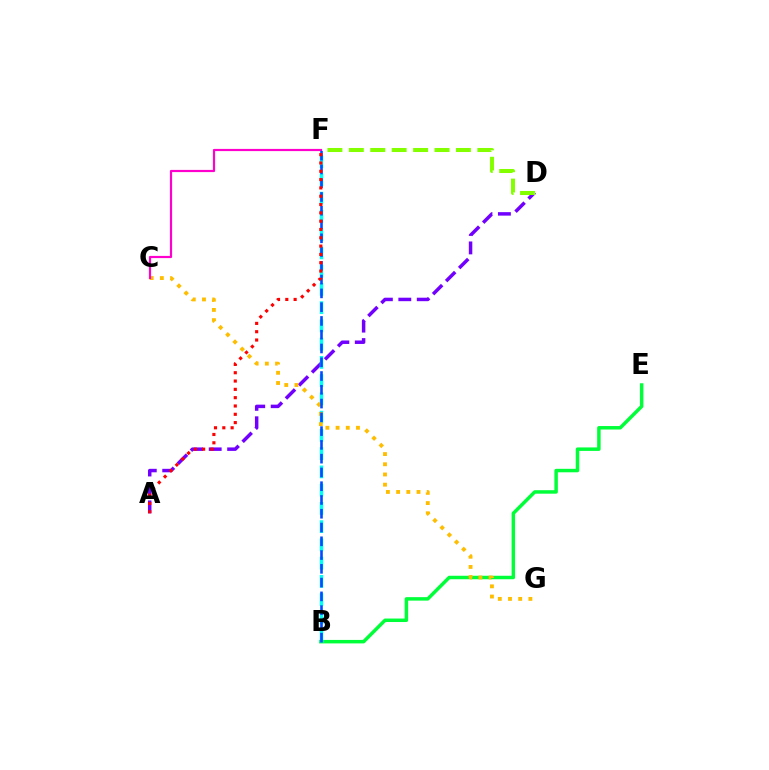{('B', 'E'): [{'color': '#00ff39', 'line_style': 'solid', 'thickness': 2.51}], ('A', 'D'): [{'color': '#7200ff', 'line_style': 'dashed', 'thickness': 2.51}], ('B', 'F'): [{'color': '#00fff6', 'line_style': 'dashed', 'thickness': 2.48}, {'color': '#004bff', 'line_style': 'dashed', 'thickness': 1.87}], ('C', 'G'): [{'color': '#ffbd00', 'line_style': 'dotted', 'thickness': 2.77}], ('C', 'F'): [{'color': '#ff00cf', 'line_style': 'solid', 'thickness': 1.58}], ('A', 'F'): [{'color': '#ff0000', 'line_style': 'dotted', 'thickness': 2.26}], ('D', 'F'): [{'color': '#84ff00', 'line_style': 'dashed', 'thickness': 2.91}]}